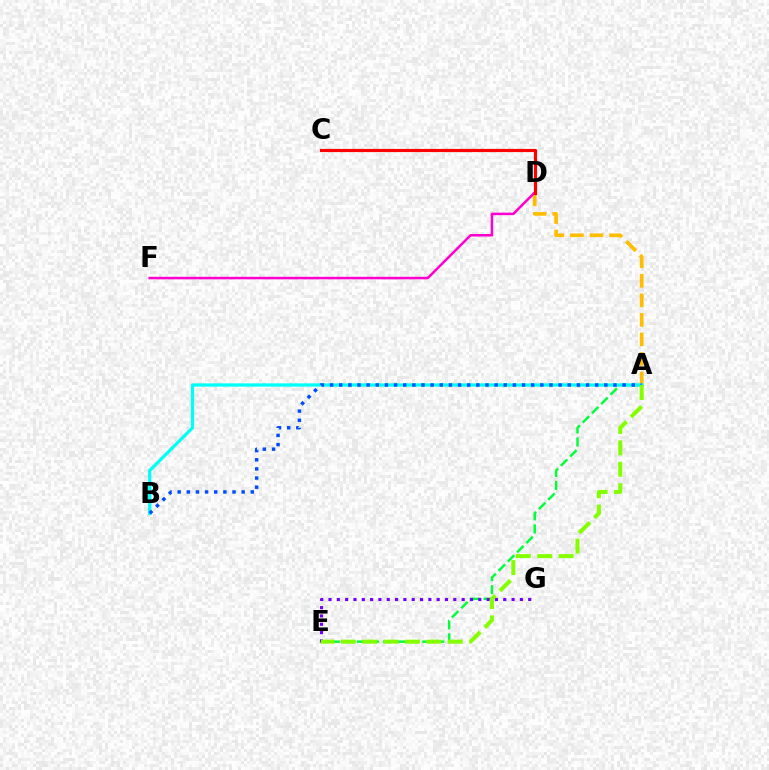{('A', 'E'): [{'color': '#00ff39', 'line_style': 'dashed', 'thickness': 1.78}, {'color': '#84ff00', 'line_style': 'dashed', 'thickness': 2.91}], ('A', 'D'): [{'color': '#ffbd00', 'line_style': 'dashed', 'thickness': 2.65}], ('A', 'B'): [{'color': '#00fff6', 'line_style': 'solid', 'thickness': 2.35}, {'color': '#004bff', 'line_style': 'dotted', 'thickness': 2.48}], ('E', 'G'): [{'color': '#7200ff', 'line_style': 'dotted', 'thickness': 2.26}], ('D', 'F'): [{'color': '#ff00cf', 'line_style': 'solid', 'thickness': 1.82}], ('C', 'D'): [{'color': '#ff0000', 'line_style': 'solid', 'thickness': 2.29}]}